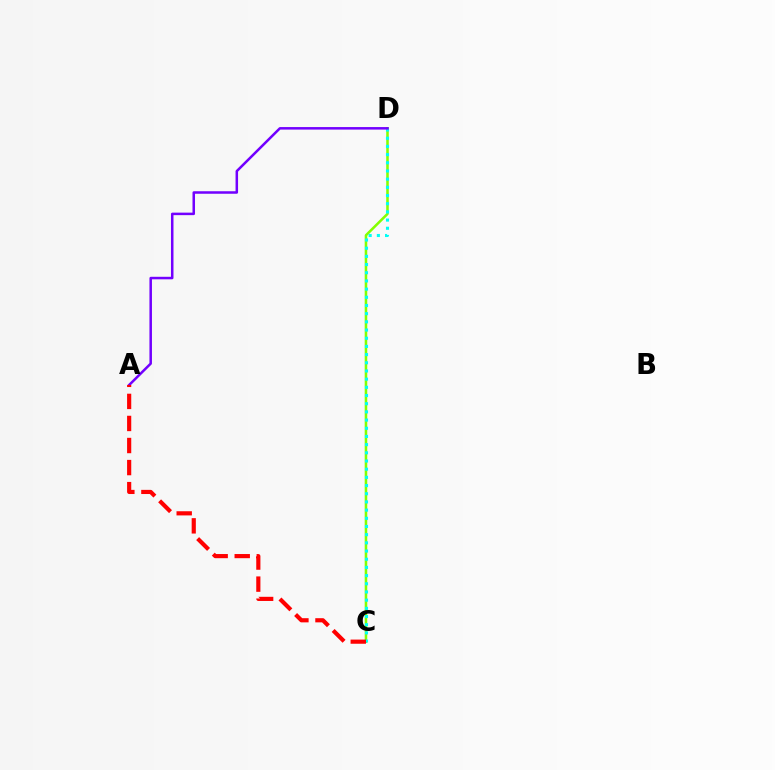{('C', 'D'): [{'color': '#84ff00', 'line_style': 'solid', 'thickness': 1.83}, {'color': '#00fff6', 'line_style': 'dotted', 'thickness': 2.22}], ('A', 'D'): [{'color': '#7200ff', 'line_style': 'solid', 'thickness': 1.81}], ('A', 'C'): [{'color': '#ff0000', 'line_style': 'dashed', 'thickness': 3.0}]}